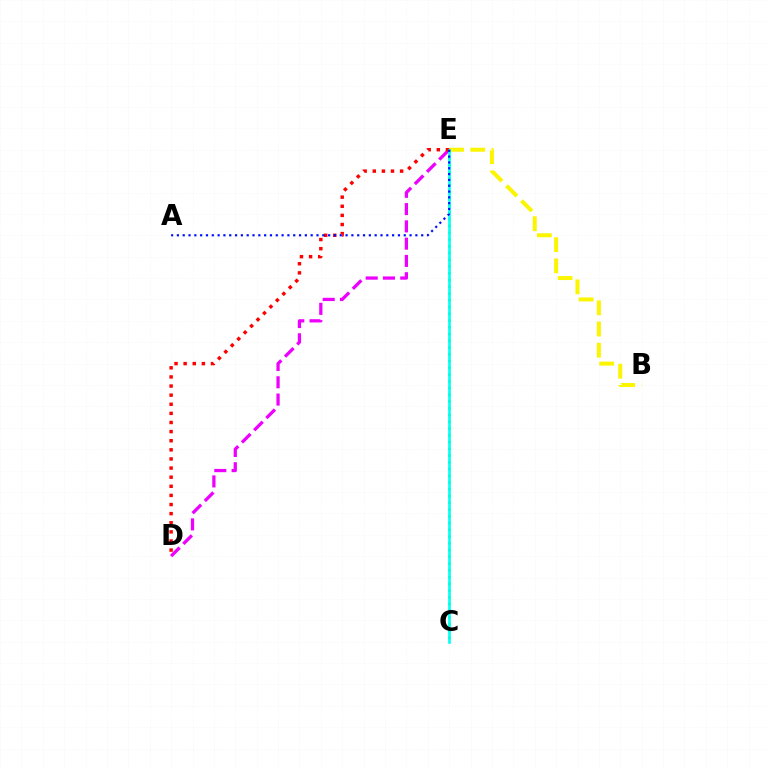{('B', 'E'): [{'color': '#fcf500', 'line_style': 'dashed', 'thickness': 2.88}], ('D', 'E'): [{'color': '#ee00ff', 'line_style': 'dashed', 'thickness': 2.35}, {'color': '#ff0000', 'line_style': 'dotted', 'thickness': 2.48}], ('C', 'E'): [{'color': '#08ff00', 'line_style': 'dotted', 'thickness': 1.83}, {'color': '#00fff6', 'line_style': 'solid', 'thickness': 1.89}], ('A', 'E'): [{'color': '#0010ff', 'line_style': 'dotted', 'thickness': 1.58}]}